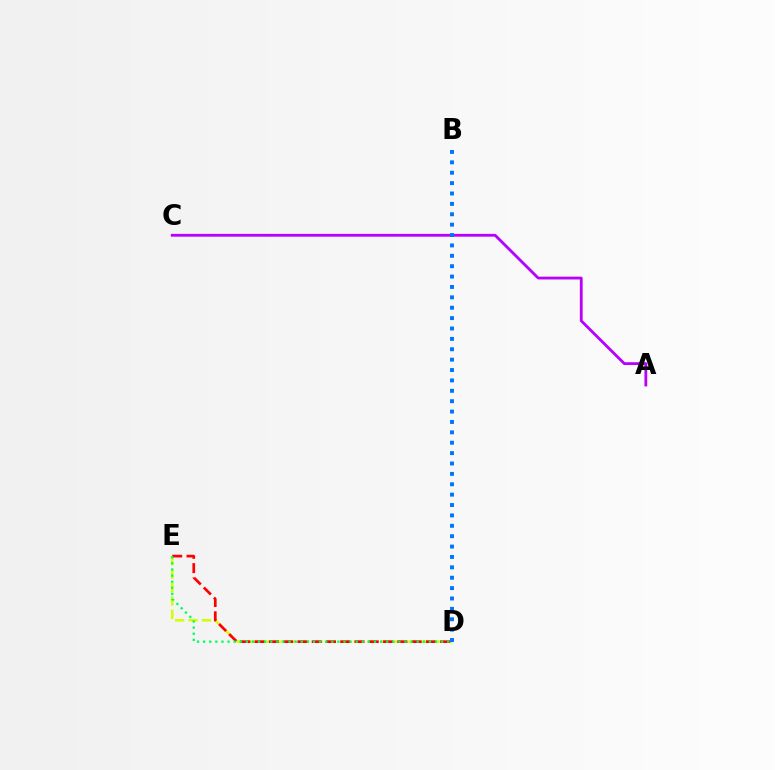{('A', 'C'): [{'color': '#b900ff', 'line_style': 'solid', 'thickness': 2.03}], ('D', 'E'): [{'color': '#d1ff00', 'line_style': 'dashed', 'thickness': 1.82}, {'color': '#ff0000', 'line_style': 'dashed', 'thickness': 1.94}, {'color': '#00ff5c', 'line_style': 'dotted', 'thickness': 1.66}], ('B', 'D'): [{'color': '#0074ff', 'line_style': 'dotted', 'thickness': 2.82}]}